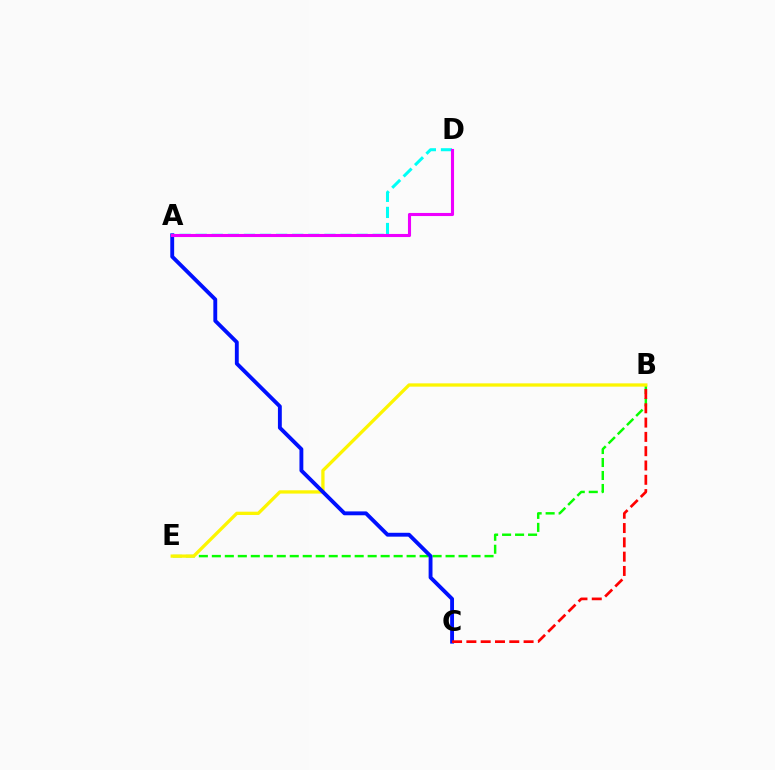{('B', 'E'): [{'color': '#08ff00', 'line_style': 'dashed', 'thickness': 1.76}, {'color': '#fcf500', 'line_style': 'solid', 'thickness': 2.37}], ('A', 'D'): [{'color': '#00fff6', 'line_style': 'dashed', 'thickness': 2.19}, {'color': '#ee00ff', 'line_style': 'solid', 'thickness': 2.23}], ('A', 'C'): [{'color': '#0010ff', 'line_style': 'solid', 'thickness': 2.79}], ('B', 'C'): [{'color': '#ff0000', 'line_style': 'dashed', 'thickness': 1.94}]}